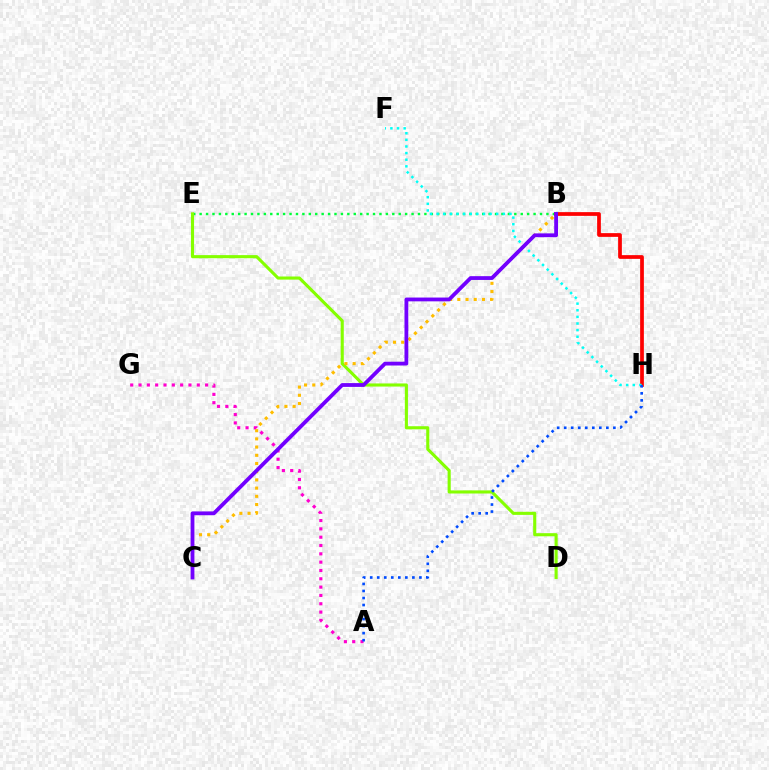{('A', 'G'): [{'color': '#ff00cf', 'line_style': 'dotted', 'thickness': 2.26}], ('B', 'E'): [{'color': '#00ff39', 'line_style': 'dotted', 'thickness': 1.74}], ('B', 'H'): [{'color': '#ff0000', 'line_style': 'solid', 'thickness': 2.69}], ('D', 'E'): [{'color': '#84ff00', 'line_style': 'solid', 'thickness': 2.24}], ('B', 'C'): [{'color': '#ffbd00', 'line_style': 'dotted', 'thickness': 2.23}, {'color': '#7200ff', 'line_style': 'solid', 'thickness': 2.73}], ('F', 'H'): [{'color': '#00fff6', 'line_style': 'dotted', 'thickness': 1.8}], ('A', 'H'): [{'color': '#004bff', 'line_style': 'dotted', 'thickness': 1.91}]}